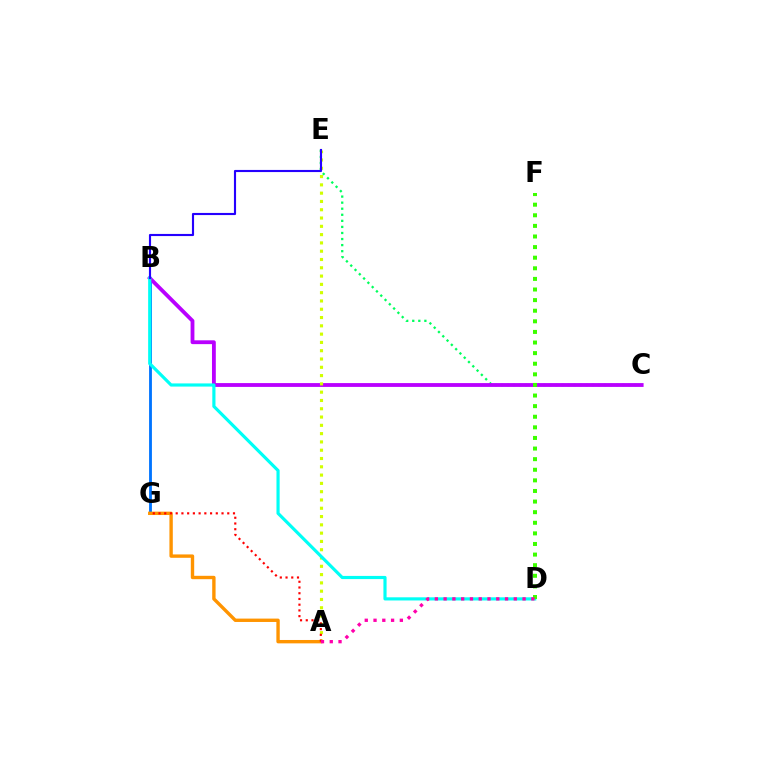{('B', 'G'): [{'color': '#0074ff', 'line_style': 'solid', 'thickness': 2.04}], ('C', 'E'): [{'color': '#00ff5c', 'line_style': 'dotted', 'thickness': 1.65}], ('B', 'C'): [{'color': '#b900ff', 'line_style': 'solid', 'thickness': 2.75}], ('A', 'E'): [{'color': '#d1ff00', 'line_style': 'dotted', 'thickness': 2.25}], ('A', 'G'): [{'color': '#ff9400', 'line_style': 'solid', 'thickness': 2.43}, {'color': '#ff0000', 'line_style': 'dotted', 'thickness': 1.56}], ('B', 'D'): [{'color': '#00fff6', 'line_style': 'solid', 'thickness': 2.28}], ('B', 'E'): [{'color': '#2500ff', 'line_style': 'solid', 'thickness': 1.53}], ('D', 'F'): [{'color': '#3dff00', 'line_style': 'dotted', 'thickness': 2.88}], ('A', 'D'): [{'color': '#ff00ac', 'line_style': 'dotted', 'thickness': 2.38}]}